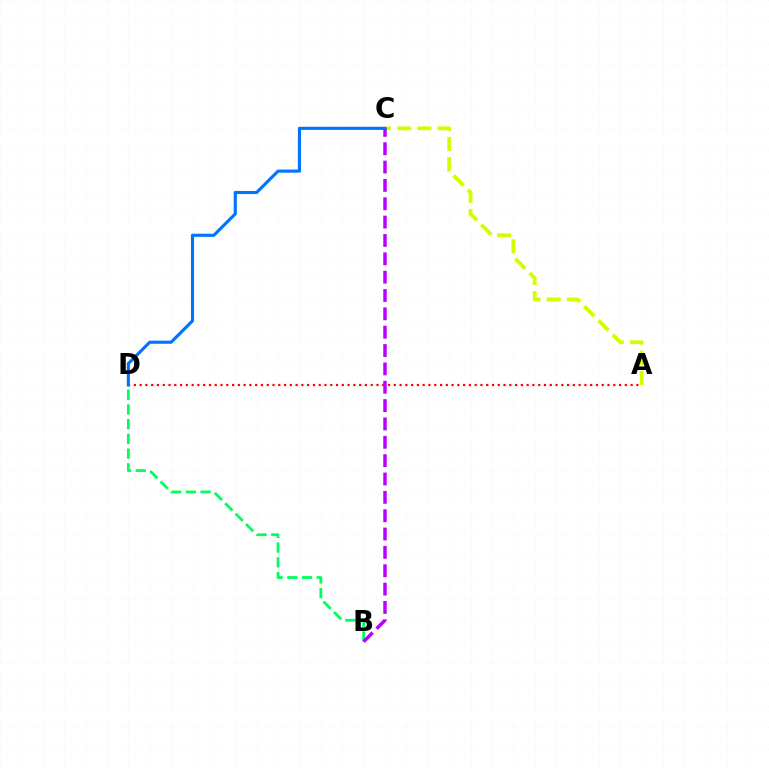{('B', 'D'): [{'color': '#00ff5c', 'line_style': 'dashed', 'thickness': 2.0}], ('A', 'C'): [{'color': '#d1ff00', 'line_style': 'dashed', 'thickness': 2.75}], ('A', 'D'): [{'color': '#ff0000', 'line_style': 'dotted', 'thickness': 1.57}], ('B', 'C'): [{'color': '#b900ff', 'line_style': 'dashed', 'thickness': 2.49}], ('C', 'D'): [{'color': '#0074ff', 'line_style': 'solid', 'thickness': 2.25}]}